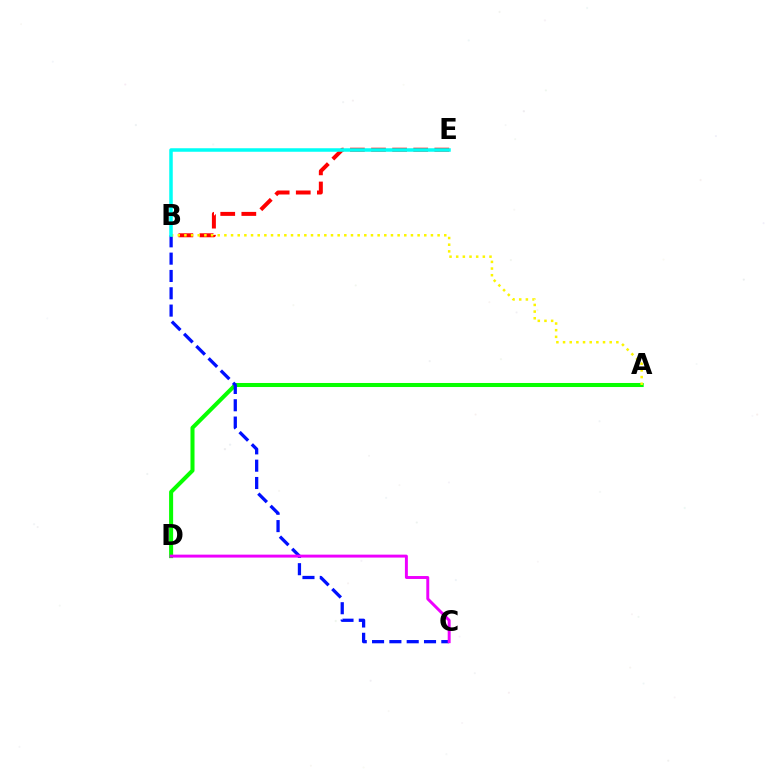{('A', 'D'): [{'color': '#08ff00', 'line_style': 'solid', 'thickness': 2.91}], ('B', 'E'): [{'color': '#ff0000', 'line_style': 'dashed', 'thickness': 2.87}, {'color': '#00fff6', 'line_style': 'solid', 'thickness': 2.53}], ('B', 'C'): [{'color': '#0010ff', 'line_style': 'dashed', 'thickness': 2.35}], ('C', 'D'): [{'color': '#ee00ff', 'line_style': 'solid', 'thickness': 2.12}], ('A', 'B'): [{'color': '#fcf500', 'line_style': 'dotted', 'thickness': 1.81}]}